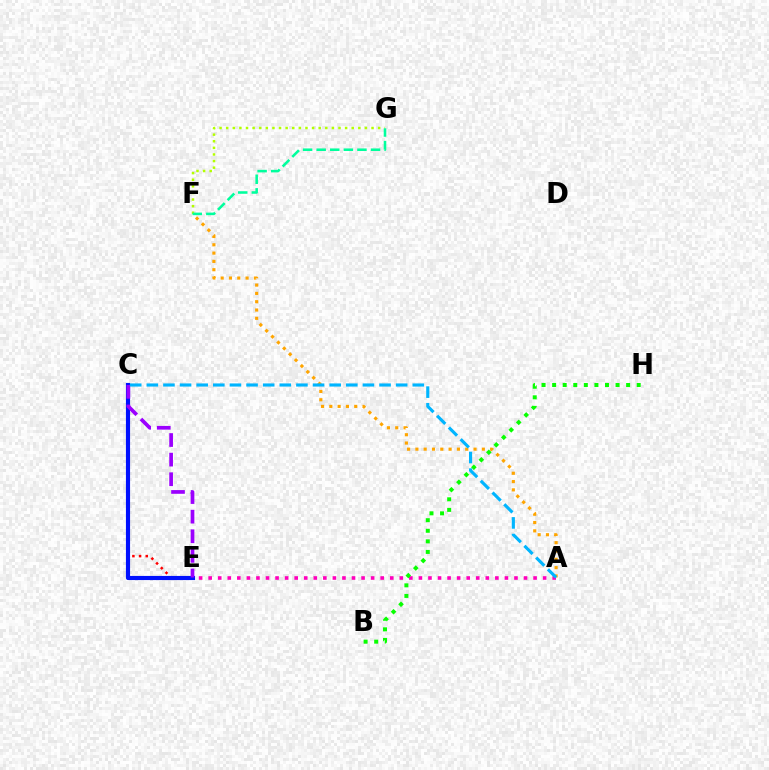{('C', 'E'): [{'color': '#ff0000', 'line_style': 'dotted', 'thickness': 1.81}, {'color': '#0010ff', 'line_style': 'solid', 'thickness': 2.98}, {'color': '#9b00ff', 'line_style': 'dashed', 'thickness': 2.66}], ('A', 'E'): [{'color': '#ff00bd', 'line_style': 'dotted', 'thickness': 2.6}], ('B', 'H'): [{'color': '#08ff00', 'line_style': 'dotted', 'thickness': 2.87}], ('F', 'G'): [{'color': '#b3ff00', 'line_style': 'dotted', 'thickness': 1.8}, {'color': '#00ff9d', 'line_style': 'dashed', 'thickness': 1.85}], ('A', 'F'): [{'color': '#ffa500', 'line_style': 'dotted', 'thickness': 2.26}], ('A', 'C'): [{'color': '#00b5ff', 'line_style': 'dashed', 'thickness': 2.26}]}